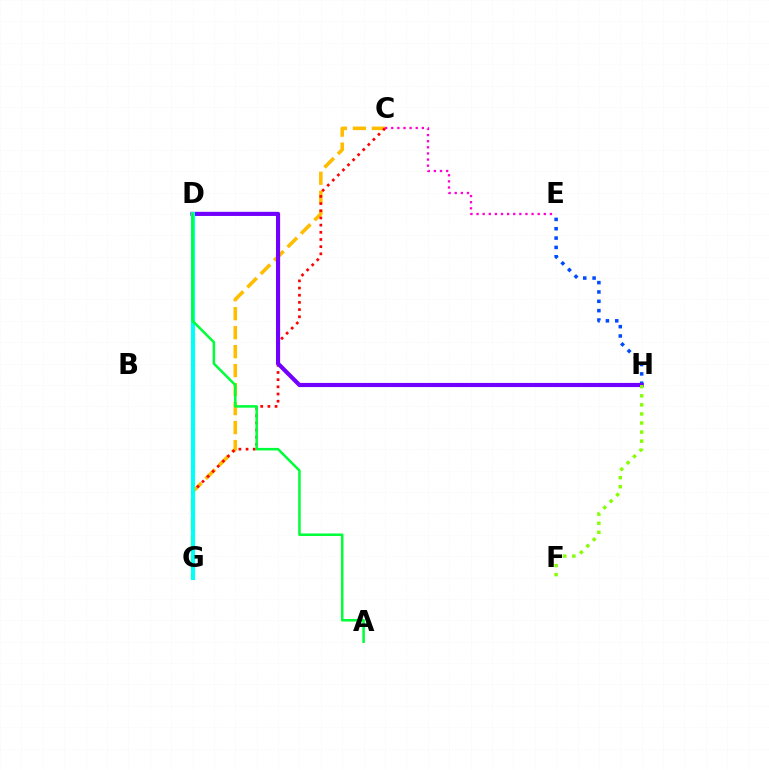{('E', 'H'): [{'color': '#004bff', 'line_style': 'dotted', 'thickness': 2.54}], ('C', 'G'): [{'color': '#ffbd00', 'line_style': 'dashed', 'thickness': 2.58}, {'color': '#ff0000', 'line_style': 'dotted', 'thickness': 1.95}], ('D', 'H'): [{'color': '#7200ff', 'line_style': 'solid', 'thickness': 2.98}], ('D', 'G'): [{'color': '#00fff6', 'line_style': 'solid', 'thickness': 2.96}], ('F', 'H'): [{'color': '#84ff00', 'line_style': 'dotted', 'thickness': 2.47}], ('A', 'D'): [{'color': '#00ff39', 'line_style': 'solid', 'thickness': 1.82}], ('C', 'E'): [{'color': '#ff00cf', 'line_style': 'dotted', 'thickness': 1.66}]}